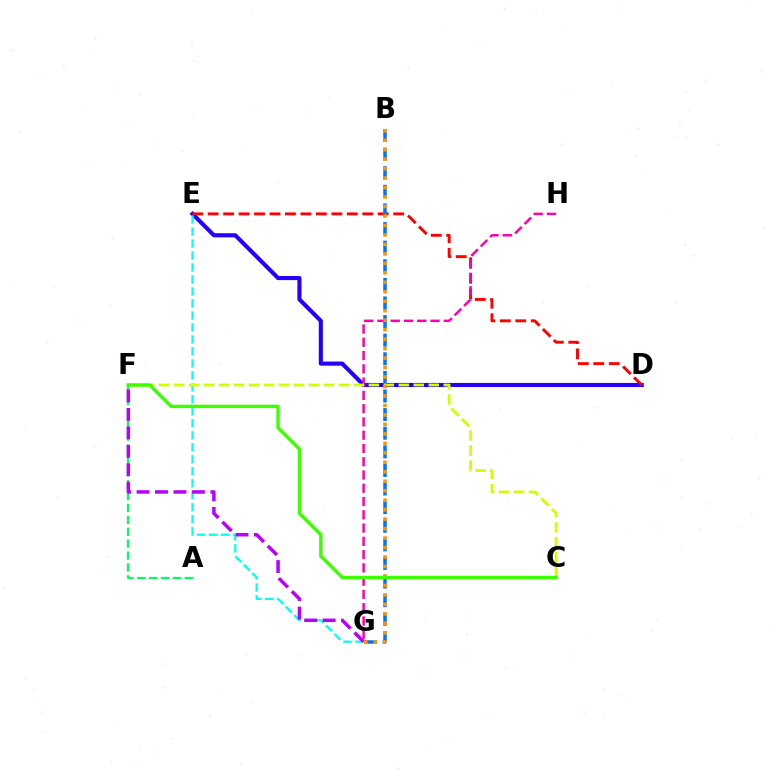{('A', 'F'): [{'color': '#00ff5c', 'line_style': 'dashed', 'thickness': 1.62}], ('D', 'E'): [{'color': '#2500ff', 'line_style': 'solid', 'thickness': 2.97}, {'color': '#ff0000', 'line_style': 'dashed', 'thickness': 2.1}], ('B', 'G'): [{'color': '#0074ff', 'line_style': 'dashed', 'thickness': 2.53}, {'color': '#ff9400', 'line_style': 'dotted', 'thickness': 2.57}], ('G', 'H'): [{'color': '#ff00ac', 'line_style': 'dashed', 'thickness': 1.8}], ('E', 'G'): [{'color': '#00fff6', 'line_style': 'dashed', 'thickness': 1.63}], ('F', 'G'): [{'color': '#b900ff', 'line_style': 'dashed', 'thickness': 2.51}], ('C', 'F'): [{'color': '#d1ff00', 'line_style': 'dashed', 'thickness': 2.03}, {'color': '#3dff00', 'line_style': 'solid', 'thickness': 2.47}]}